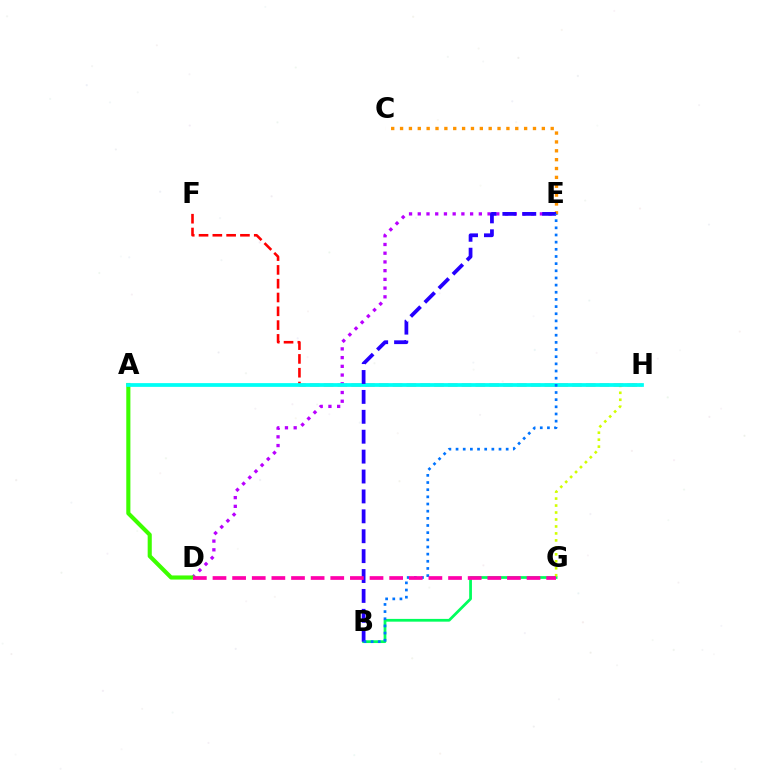{('B', 'G'): [{'color': '#00ff5c', 'line_style': 'solid', 'thickness': 1.99}], ('G', 'H'): [{'color': '#d1ff00', 'line_style': 'dotted', 'thickness': 1.89}], ('D', 'E'): [{'color': '#b900ff', 'line_style': 'dotted', 'thickness': 2.37}], ('A', 'D'): [{'color': '#3dff00', 'line_style': 'solid', 'thickness': 2.96}], ('F', 'H'): [{'color': '#ff0000', 'line_style': 'dashed', 'thickness': 1.87}], ('C', 'E'): [{'color': '#ff9400', 'line_style': 'dotted', 'thickness': 2.41}], ('A', 'H'): [{'color': '#00fff6', 'line_style': 'solid', 'thickness': 2.7}], ('B', 'E'): [{'color': '#2500ff', 'line_style': 'dashed', 'thickness': 2.7}, {'color': '#0074ff', 'line_style': 'dotted', 'thickness': 1.95}], ('D', 'G'): [{'color': '#ff00ac', 'line_style': 'dashed', 'thickness': 2.67}]}